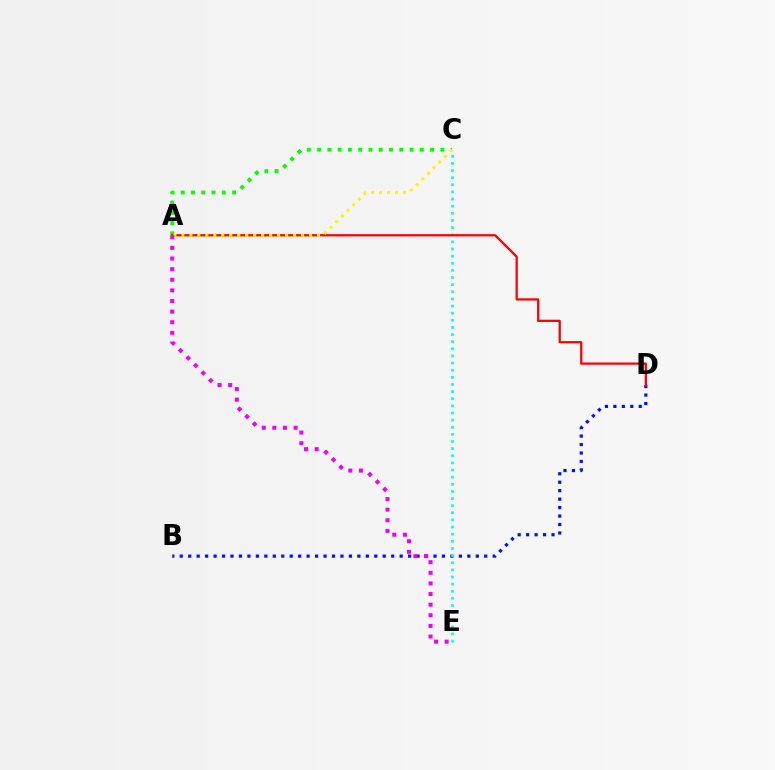{('A', 'C'): [{'color': '#08ff00', 'line_style': 'dotted', 'thickness': 2.79}, {'color': '#fcf500', 'line_style': 'dotted', 'thickness': 2.17}], ('B', 'D'): [{'color': '#0010ff', 'line_style': 'dotted', 'thickness': 2.3}], ('C', 'E'): [{'color': '#00fff6', 'line_style': 'dotted', 'thickness': 1.94}], ('A', 'D'): [{'color': '#ff0000', 'line_style': 'solid', 'thickness': 1.62}], ('A', 'E'): [{'color': '#ee00ff', 'line_style': 'dotted', 'thickness': 2.89}]}